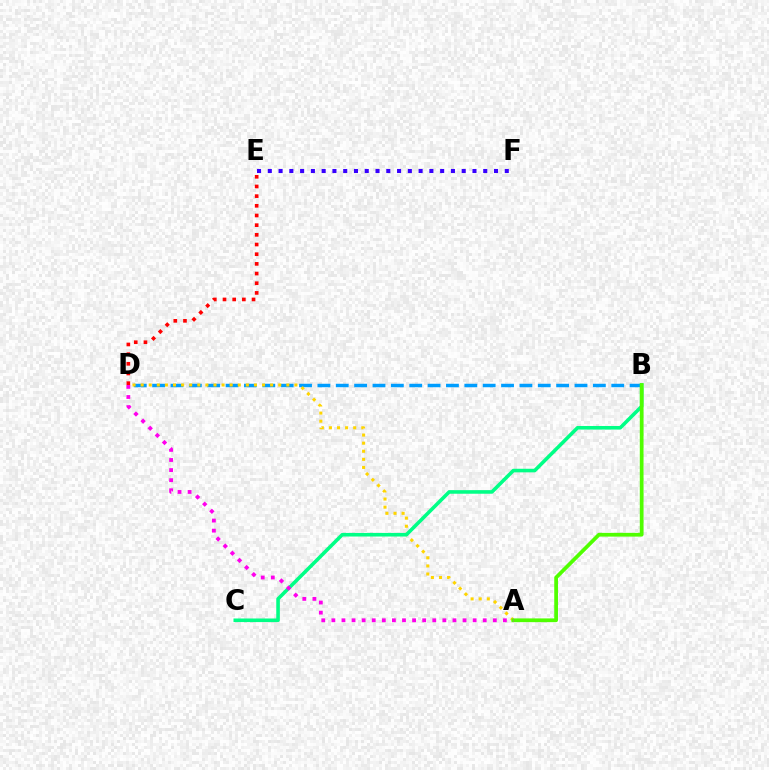{('B', 'D'): [{'color': '#009eff', 'line_style': 'dashed', 'thickness': 2.49}], ('A', 'D'): [{'color': '#ffd500', 'line_style': 'dotted', 'thickness': 2.2}, {'color': '#ff00ed', 'line_style': 'dotted', 'thickness': 2.74}], ('D', 'E'): [{'color': '#ff0000', 'line_style': 'dotted', 'thickness': 2.63}], ('B', 'C'): [{'color': '#00ff86', 'line_style': 'solid', 'thickness': 2.58}], ('A', 'B'): [{'color': '#4fff00', 'line_style': 'solid', 'thickness': 2.7}], ('E', 'F'): [{'color': '#3700ff', 'line_style': 'dotted', 'thickness': 2.93}]}